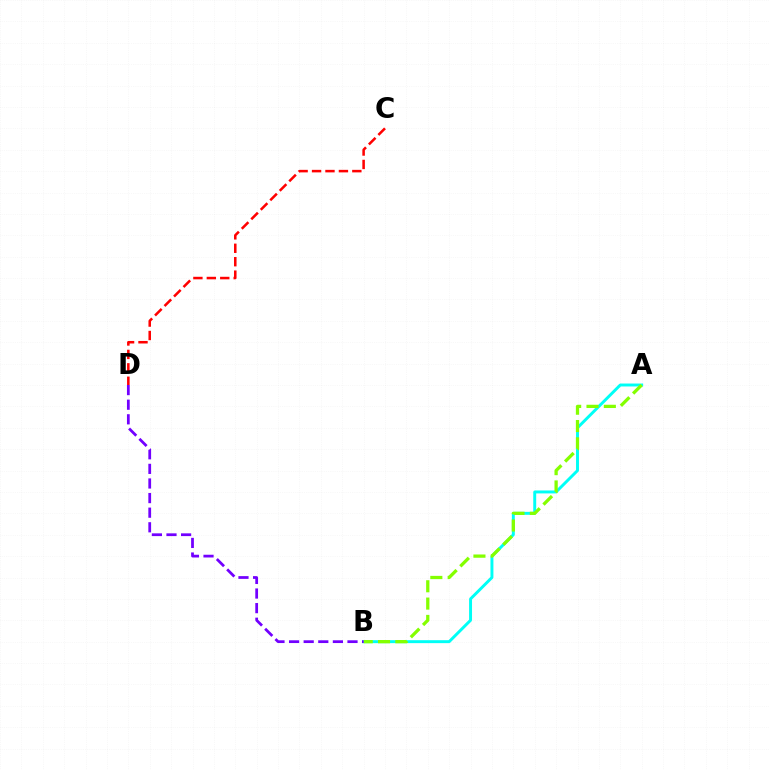{('A', 'B'): [{'color': '#00fff6', 'line_style': 'solid', 'thickness': 2.12}, {'color': '#84ff00', 'line_style': 'dashed', 'thickness': 2.35}], ('B', 'D'): [{'color': '#7200ff', 'line_style': 'dashed', 'thickness': 1.98}], ('C', 'D'): [{'color': '#ff0000', 'line_style': 'dashed', 'thickness': 1.82}]}